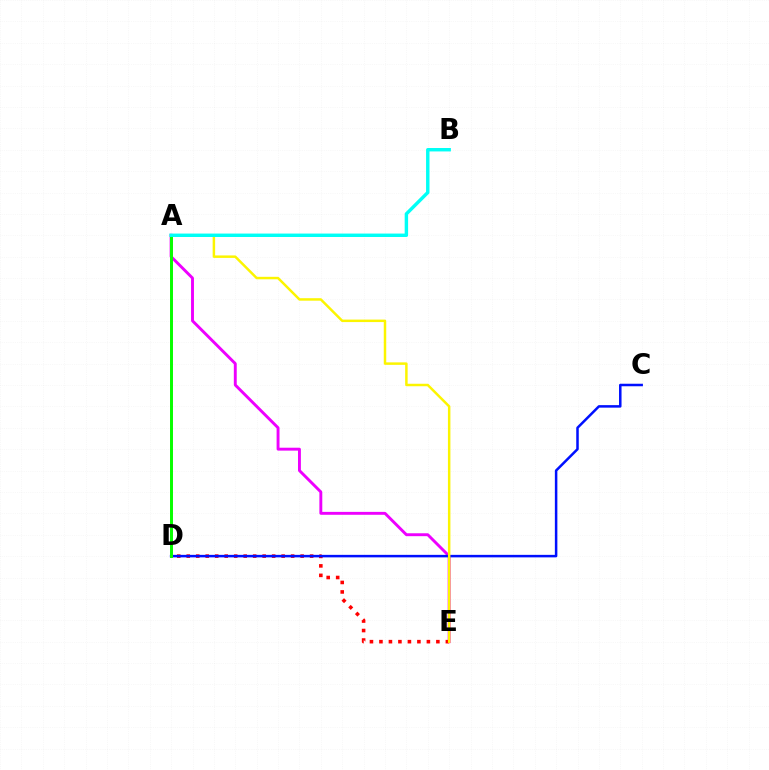{('A', 'E'): [{'color': '#ee00ff', 'line_style': 'solid', 'thickness': 2.09}, {'color': '#fcf500', 'line_style': 'solid', 'thickness': 1.79}], ('D', 'E'): [{'color': '#ff0000', 'line_style': 'dotted', 'thickness': 2.58}], ('C', 'D'): [{'color': '#0010ff', 'line_style': 'solid', 'thickness': 1.81}], ('A', 'D'): [{'color': '#08ff00', 'line_style': 'solid', 'thickness': 2.14}], ('A', 'B'): [{'color': '#00fff6', 'line_style': 'solid', 'thickness': 2.47}]}